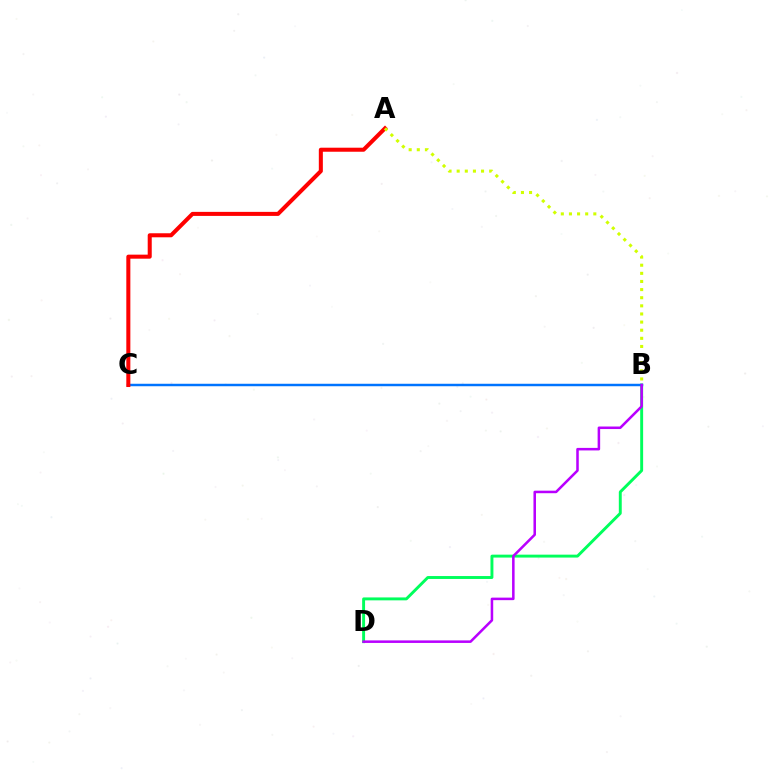{('B', 'D'): [{'color': '#00ff5c', 'line_style': 'solid', 'thickness': 2.1}, {'color': '#b900ff', 'line_style': 'solid', 'thickness': 1.82}], ('B', 'C'): [{'color': '#0074ff', 'line_style': 'solid', 'thickness': 1.78}], ('A', 'C'): [{'color': '#ff0000', 'line_style': 'solid', 'thickness': 2.91}], ('A', 'B'): [{'color': '#d1ff00', 'line_style': 'dotted', 'thickness': 2.21}]}